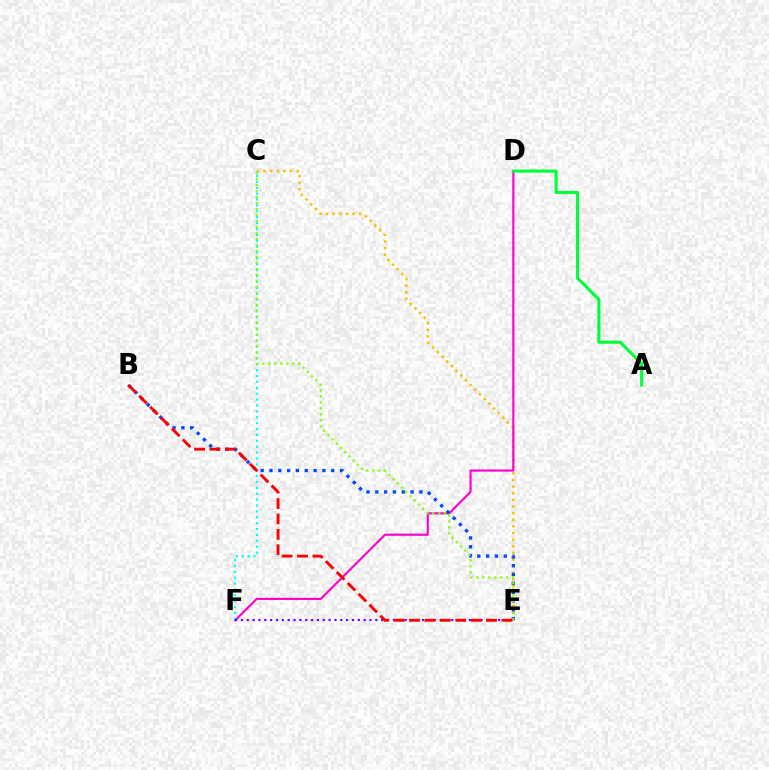{('C', 'E'): [{'color': '#ffbd00', 'line_style': 'dotted', 'thickness': 1.8}, {'color': '#84ff00', 'line_style': 'dotted', 'thickness': 1.62}], ('D', 'F'): [{'color': '#ff00cf', 'line_style': 'solid', 'thickness': 1.55}], ('A', 'D'): [{'color': '#00ff39', 'line_style': 'solid', 'thickness': 2.23}], ('B', 'E'): [{'color': '#004bff', 'line_style': 'dotted', 'thickness': 2.4}, {'color': '#ff0000', 'line_style': 'dashed', 'thickness': 2.09}], ('C', 'F'): [{'color': '#00fff6', 'line_style': 'dotted', 'thickness': 1.6}], ('E', 'F'): [{'color': '#7200ff', 'line_style': 'dotted', 'thickness': 1.59}]}